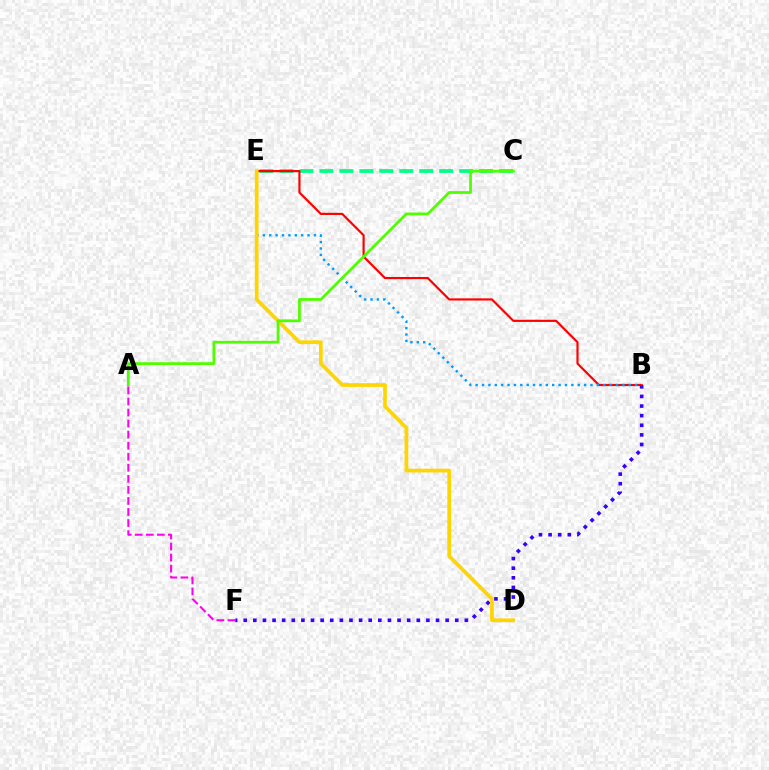{('C', 'E'): [{'color': '#00ff86', 'line_style': 'dashed', 'thickness': 2.71}], ('B', 'E'): [{'color': '#ff0000', 'line_style': 'solid', 'thickness': 1.57}, {'color': '#009eff', 'line_style': 'dotted', 'thickness': 1.73}], ('B', 'F'): [{'color': '#3700ff', 'line_style': 'dotted', 'thickness': 2.61}], ('D', 'E'): [{'color': '#ffd500', 'line_style': 'solid', 'thickness': 2.67}], ('A', 'C'): [{'color': '#4fff00', 'line_style': 'solid', 'thickness': 1.98}], ('A', 'F'): [{'color': '#ff00ed', 'line_style': 'dashed', 'thickness': 1.5}]}